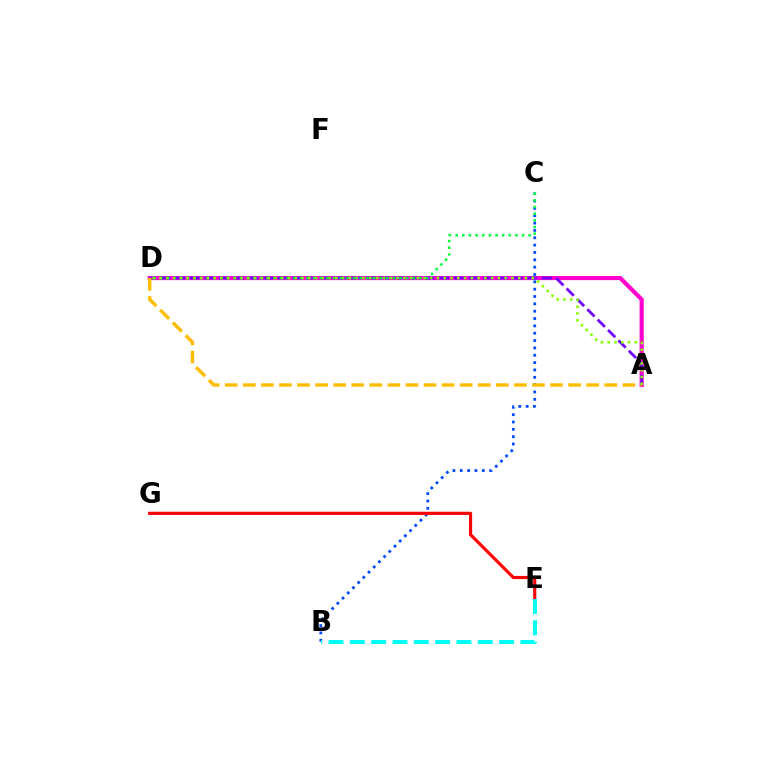{('A', 'D'): [{'color': '#ff00cf', 'line_style': 'solid', 'thickness': 2.97}, {'color': '#7200ff', 'line_style': 'dashed', 'thickness': 1.99}, {'color': '#ffbd00', 'line_style': 'dashed', 'thickness': 2.45}, {'color': '#84ff00', 'line_style': 'dotted', 'thickness': 1.84}], ('B', 'C'): [{'color': '#004bff', 'line_style': 'dotted', 'thickness': 2.0}], ('E', 'G'): [{'color': '#ff0000', 'line_style': 'solid', 'thickness': 2.28}], ('B', 'E'): [{'color': '#00fff6', 'line_style': 'dashed', 'thickness': 2.9}], ('C', 'D'): [{'color': '#00ff39', 'line_style': 'dotted', 'thickness': 1.81}]}